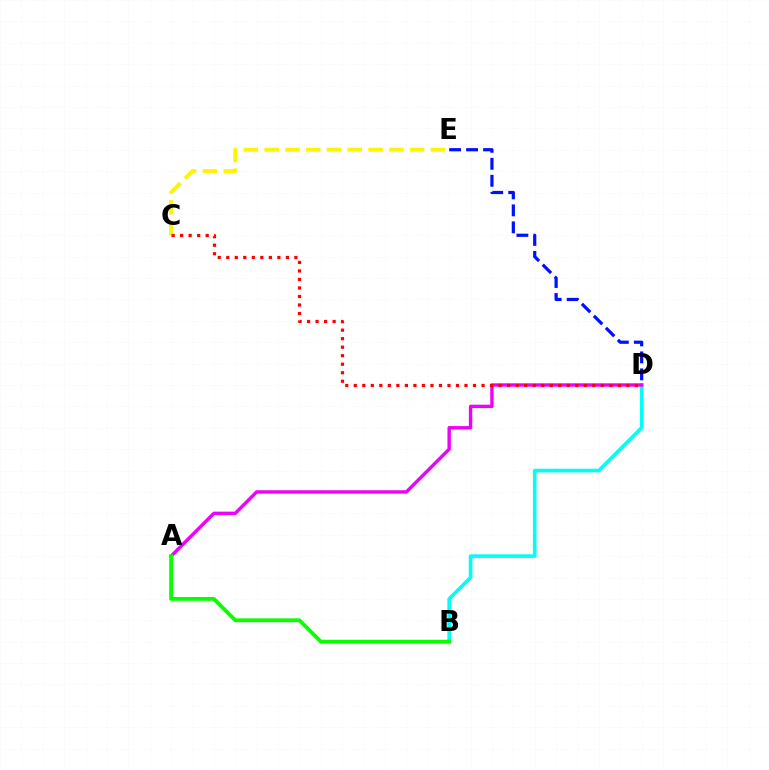{('D', 'E'): [{'color': '#0010ff', 'line_style': 'dashed', 'thickness': 2.31}], ('B', 'D'): [{'color': '#00fff6', 'line_style': 'solid', 'thickness': 2.61}], ('C', 'E'): [{'color': '#fcf500', 'line_style': 'dashed', 'thickness': 2.82}], ('A', 'D'): [{'color': '#ee00ff', 'line_style': 'solid', 'thickness': 2.45}], ('C', 'D'): [{'color': '#ff0000', 'line_style': 'dotted', 'thickness': 2.31}], ('A', 'B'): [{'color': '#08ff00', 'line_style': 'solid', 'thickness': 2.75}]}